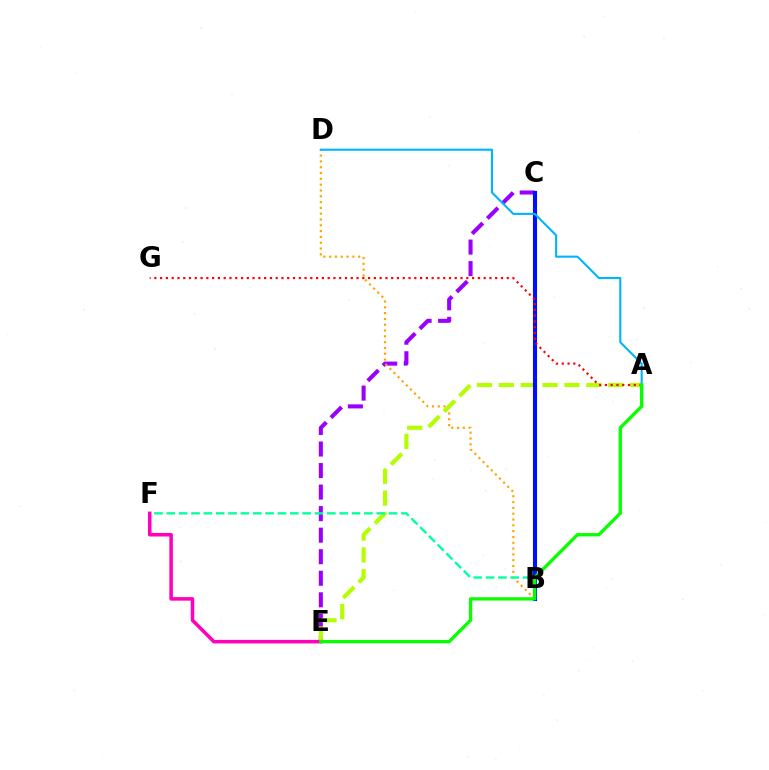{('C', 'E'): [{'color': '#9b00ff', 'line_style': 'dashed', 'thickness': 2.93}], ('B', 'D'): [{'color': '#ffa500', 'line_style': 'dotted', 'thickness': 1.58}], ('A', 'E'): [{'color': '#b3ff00', 'line_style': 'dashed', 'thickness': 2.97}, {'color': '#08ff00', 'line_style': 'solid', 'thickness': 2.38}], ('B', 'F'): [{'color': '#00ff9d', 'line_style': 'dashed', 'thickness': 1.68}], ('B', 'C'): [{'color': '#0010ff', 'line_style': 'solid', 'thickness': 2.95}], ('E', 'F'): [{'color': '#ff00bd', 'line_style': 'solid', 'thickness': 2.54}], ('A', 'D'): [{'color': '#00b5ff', 'line_style': 'solid', 'thickness': 1.51}], ('A', 'G'): [{'color': '#ff0000', 'line_style': 'dotted', 'thickness': 1.57}]}